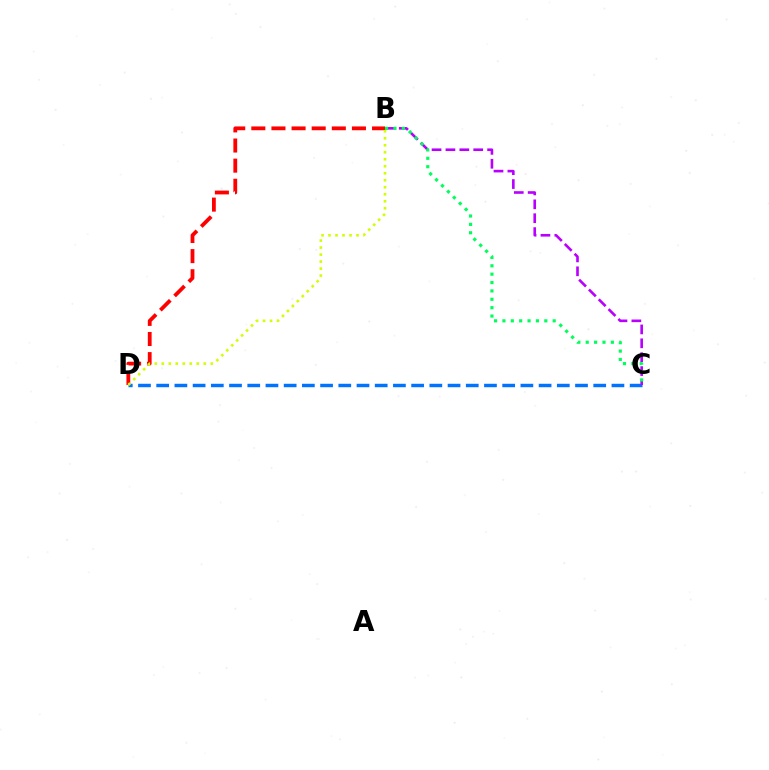{('C', 'D'): [{'color': '#0074ff', 'line_style': 'dashed', 'thickness': 2.47}], ('B', 'D'): [{'color': '#ff0000', 'line_style': 'dashed', 'thickness': 2.73}, {'color': '#d1ff00', 'line_style': 'dotted', 'thickness': 1.9}], ('B', 'C'): [{'color': '#b900ff', 'line_style': 'dashed', 'thickness': 1.89}, {'color': '#00ff5c', 'line_style': 'dotted', 'thickness': 2.28}]}